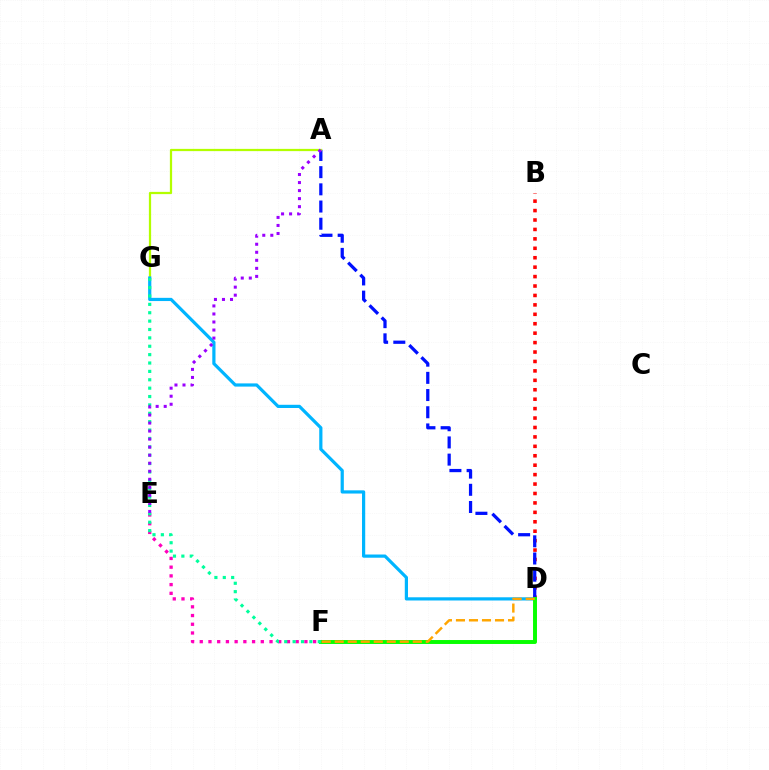{('B', 'D'): [{'color': '#ff0000', 'line_style': 'dotted', 'thickness': 2.56}], ('A', 'D'): [{'color': '#0010ff', 'line_style': 'dashed', 'thickness': 2.34}], ('A', 'G'): [{'color': '#b3ff00', 'line_style': 'solid', 'thickness': 1.61}], ('E', 'F'): [{'color': '#ff00bd', 'line_style': 'dotted', 'thickness': 2.37}], ('D', 'G'): [{'color': '#00b5ff', 'line_style': 'solid', 'thickness': 2.31}], ('D', 'F'): [{'color': '#08ff00', 'line_style': 'solid', 'thickness': 2.84}, {'color': '#ffa500', 'line_style': 'dashed', 'thickness': 1.77}], ('F', 'G'): [{'color': '#00ff9d', 'line_style': 'dotted', 'thickness': 2.28}], ('A', 'E'): [{'color': '#9b00ff', 'line_style': 'dotted', 'thickness': 2.18}]}